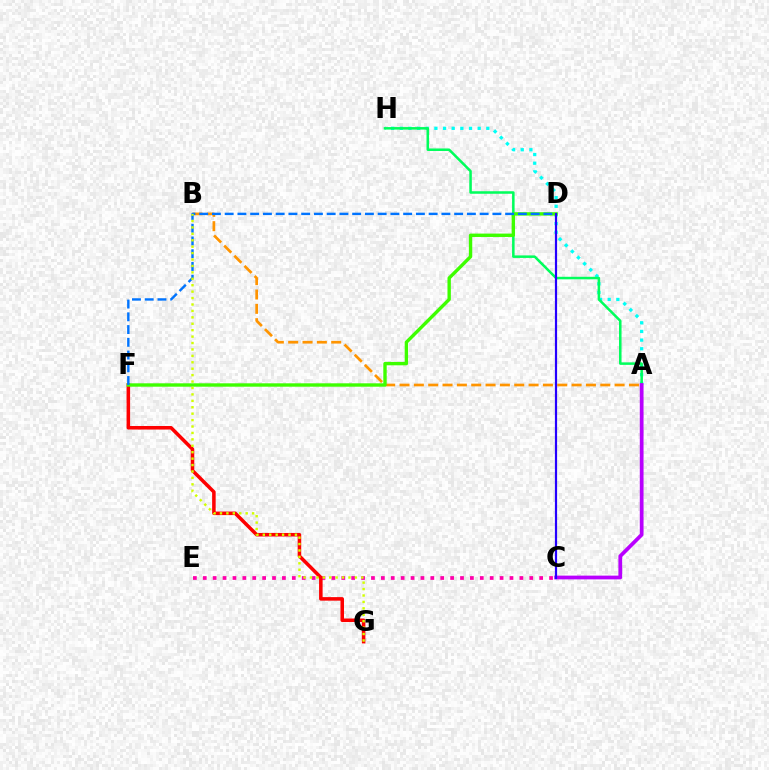{('C', 'E'): [{'color': '#ff00ac', 'line_style': 'dotted', 'thickness': 2.69}], ('A', 'H'): [{'color': '#00fff6', 'line_style': 'dotted', 'thickness': 2.35}, {'color': '#00ff5c', 'line_style': 'solid', 'thickness': 1.82}], ('A', 'B'): [{'color': '#ff9400', 'line_style': 'dashed', 'thickness': 1.95}], ('F', 'G'): [{'color': '#ff0000', 'line_style': 'solid', 'thickness': 2.55}], ('D', 'F'): [{'color': '#3dff00', 'line_style': 'solid', 'thickness': 2.44}, {'color': '#0074ff', 'line_style': 'dashed', 'thickness': 1.73}], ('A', 'C'): [{'color': '#b900ff', 'line_style': 'solid', 'thickness': 2.7}], ('C', 'D'): [{'color': '#2500ff', 'line_style': 'solid', 'thickness': 1.58}], ('B', 'G'): [{'color': '#d1ff00', 'line_style': 'dotted', 'thickness': 1.75}]}